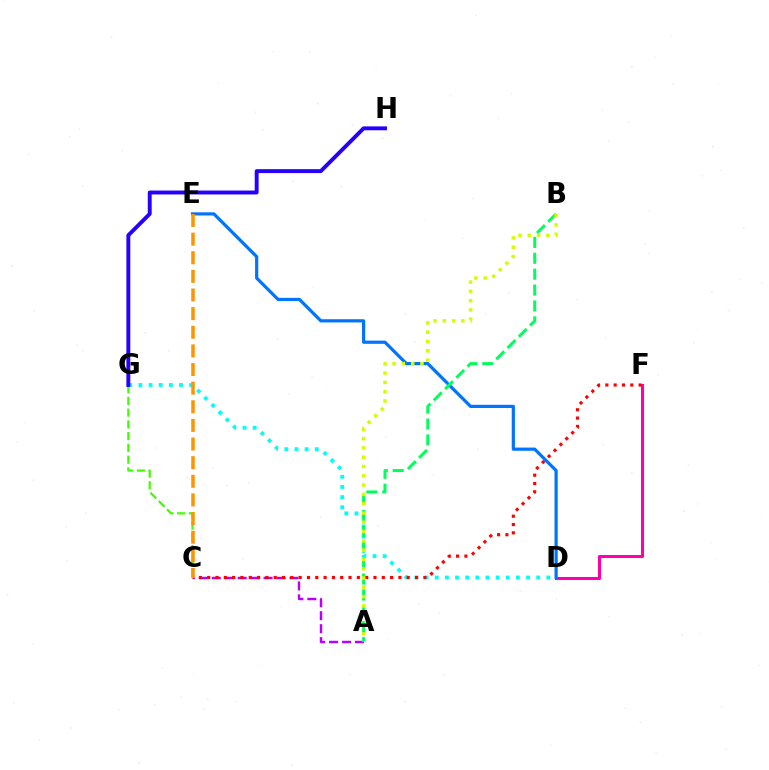{('A', 'C'): [{'color': '#b900ff', 'line_style': 'dashed', 'thickness': 1.76}], ('C', 'G'): [{'color': '#3dff00', 'line_style': 'dashed', 'thickness': 1.6}], ('D', 'G'): [{'color': '#00fff6', 'line_style': 'dotted', 'thickness': 2.76}], ('D', 'F'): [{'color': '#ff00ac', 'line_style': 'solid', 'thickness': 2.19}], ('D', 'E'): [{'color': '#0074ff', 'line_style': 'solid', 'thickness': 2.3}], ('C', 'F'): [{'color': '#ff0000', 'line_style': 'dotted', 'thickness': 2.26}], ('A', 'B'): [{'color': '#00ff5c', 'line_style': 'dashed', 'thickness': 2.16}, {'color': '#d1ff00', 'line_style': 'dotted', 'thickness': 2.53}], ('G', 'H'): [{'color': '#2500ff', 'line_style': 'solid', 'thickness': 2.81}], ('C', 'E'): [{'color': '#ff9400', 'line_style': 'dashed', 'thickness': 2.53}]}